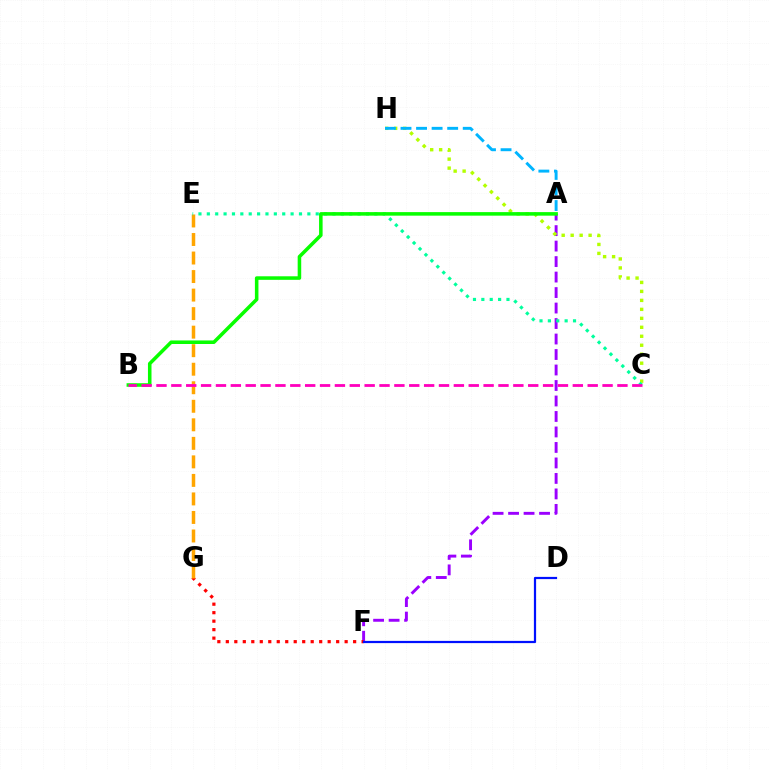{('A', 'F'): [{'color': '#9b00ff', 'line_style': 'dashed', 'thickness': 2.1}], ('C', 'H'): [{'color': '#b3ff00', 'line_style': 'dotted', 'thickness': 2.44}], ('A', 'H'): [{'color': '#00b5ff', 'line_style': 'dashed', 'thickness': 2.11}], ('F', 'G'): [{'color': '#ff0000', 'line_style': 'dotted', 'thickness': 2.31}], ('E', 'G'): [{'color': '#ffa500', 'line_style': 'dashed', 'thickness': 2.52}], ('C', 'E'): [{'color': '#00ff9d', 'line_style': 'dotted', 'thickness': 2.28}], ('D', 'F'): [{'color': '#0010ff', 'line_style': 'solid', 'thickness': 1.6}], ('A', 'B'): [{'color': '#08ff00', 'line_style': 'solid', 'thickness': 2.55}], ('B', 'C'): [{'color': '#ff00bd', 'line_style': 'dashed', 'thickness': 2.02}]}